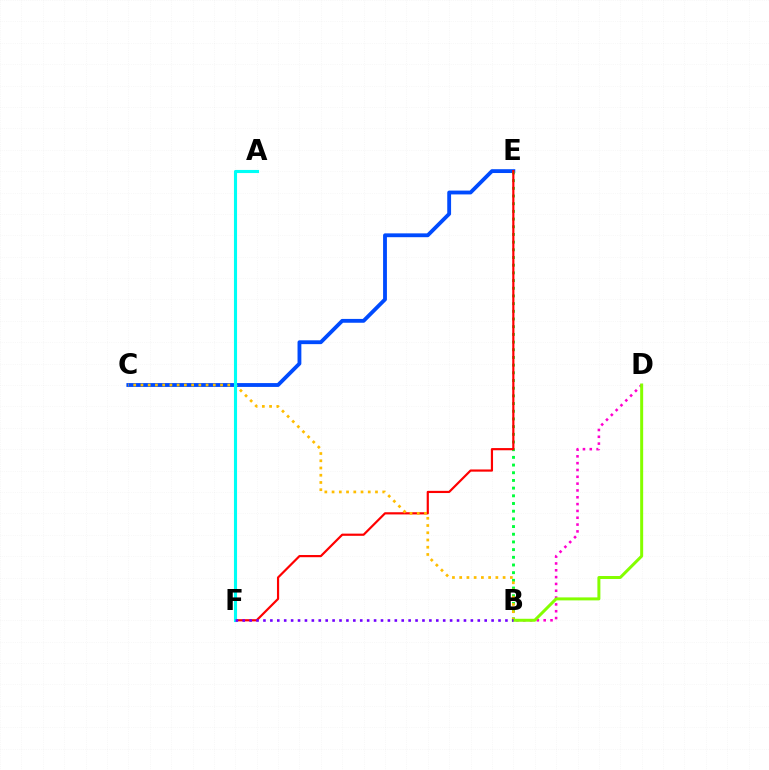{('C', 'E'): [{'color': '#004bff', 'line_style': 'solid', 'thickness': 2.76}], ('B', 'E'): [{'color': '#00ff39', 'line_style': 'dotted', 'thickness': 2.09}], ('E', 'F'): [{'color': '#ff0000', 'line_style': 'solid', 'thickness': 1.58}], ('B', 'C'): [{'color': '#ffbd00', 'line_style': 'dotted', 'thickness': 1.97}], ('B', 'D'): [{'color': '#ff00cf', 'line_style': 'dotted', 'thickness': 1.85}, {'color': '#84ff00', 'line_style': 'solid', 'thickness': 2.15}], ('A', 'F'): [{'color': '#00fff6', 'line_style': 'solid', 'thickness': 2.24}], ('B', 'F'): [{'color': '#7200ff', 'line_style': 'dotted', 'thickness': 1.88}]}